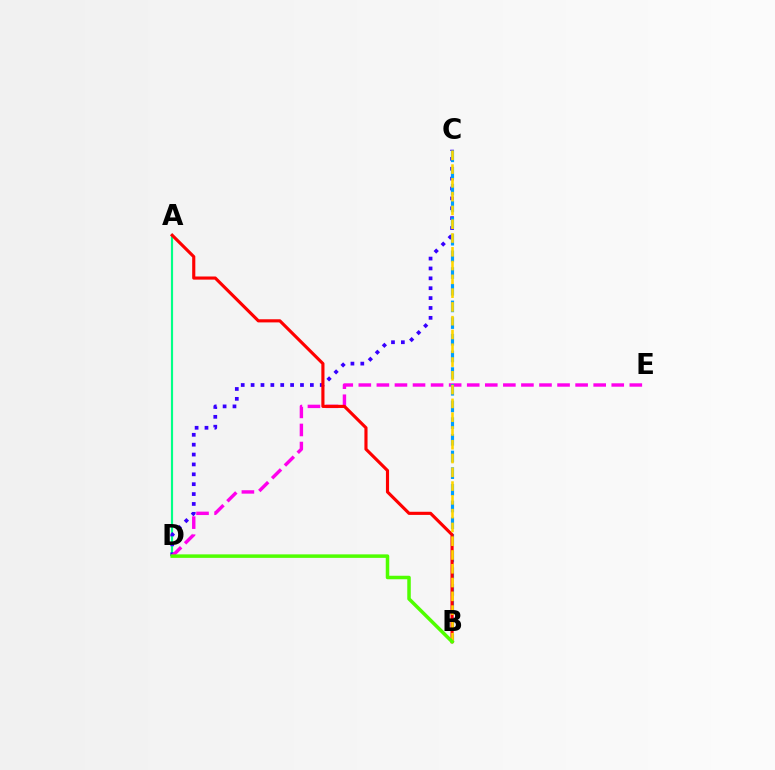{('A', 'D'): [{'color': '#00ff86', 'line_style': 'solid', 'thickness': 1.57}], ('C', 'D'): [{'color': '#3700ff', 'line_style': 'dotted', 'thickness': 2.68}], ('D', 'E'): [{'color': '#ff00ed', 'line_style': 'dashed', 'thickness': 2.45}], ('B', 'C'): [{'color': '#009eff', 'line_style': 'dashed', 'thickness': 2.27}, {'color': '#ffd500', 'line_style': 'dashed', 'thickness': 1.87}], ('A', 'B'): [{'color': '#ff0000', 'line_style': 'solid', 'thickness': 2.26}], ('B', 'D'): [{'color': '#4fff00', 'line_style': 'solid', 'thickness': 2.52}]}